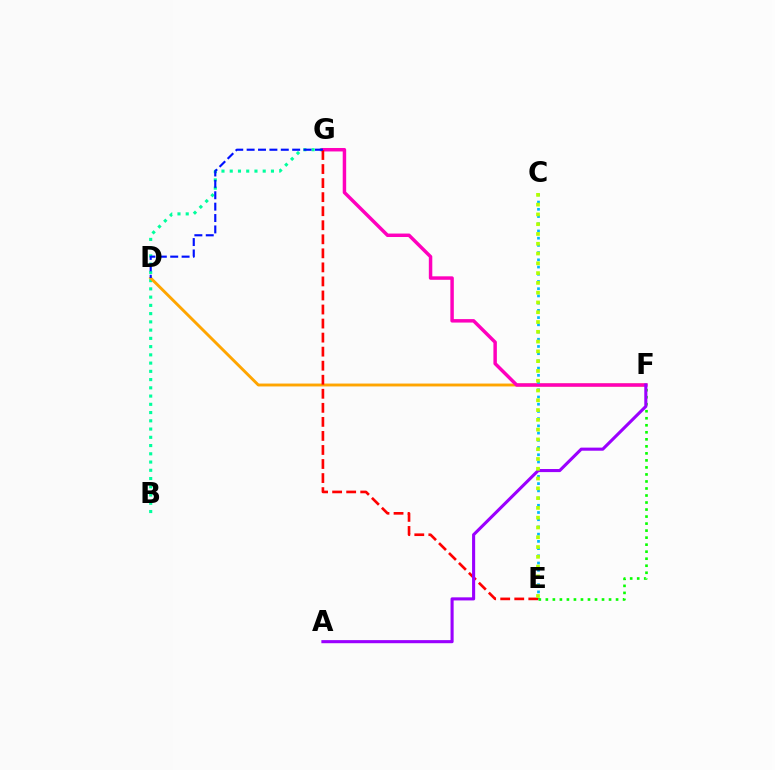{('B', 'G'): [{'color': '#00ff9d', 'line_style': 'dotted', 'thickness': 2.24}], ('D', 'F'): [{'color': '#ffa500', 'line_style': 'solid', 'thickness': 2.08}], ('F', 'G'): [{'color': '#ff00bd', 'line_style': 'solid', 'thickness': 2.49}], ('C', 'E'): [{'color': '#00b5ff', 'line_style': 'dotted', 'thickness': 1.96}, {'color': '#b3ff00', 'line_style': 'dotted', 'thickness': 2.66}], ('E', 'F'): [{'color': '#08ff00', 'line_style': 'dotted', 'thickness': 1.91}], ('E', 'G'): [{'color': '#ff0000', 'line_style': 'dashed', 'thickness': 1.91}], ('D', 'G'): [{'color': '#0010ff', 'line_style': 'dashed', 'thickness': 1.55}], ('A', 'F'): [{'color': '#9b00ff', 'line_style': 'solid', 'thickness': 2.23}]}